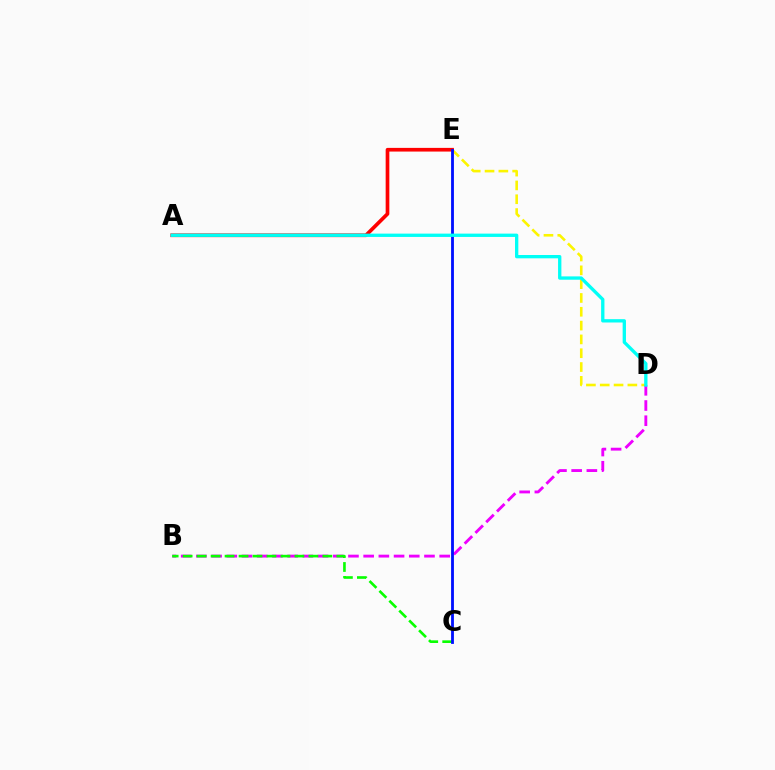{('D', 'E'): [{'color': '#fcf500', 'line_style': 'dashed', 'thickness': 1.88}], ('B', 'D'): [{'color': '#ee00ff', 'line_style': 'dashed', 'thickness': 2.07}], ('B', 'C'): [{'color': '#08ff00', 'line_style': 'dashed', 'thickness': 1.9}], ('A', 'E'): [{'color': '#ff0000', 'line_style': 'solid', 'thickness': 2.65}], ('C', 'E'): [{'color': '#0010ff', 'line_style': 'solid', 'thickness': 2.04}], ('A', 'D'): [{'color': '#00fff6', 'line_style': 'solid', 'thickness': 2.39}]}